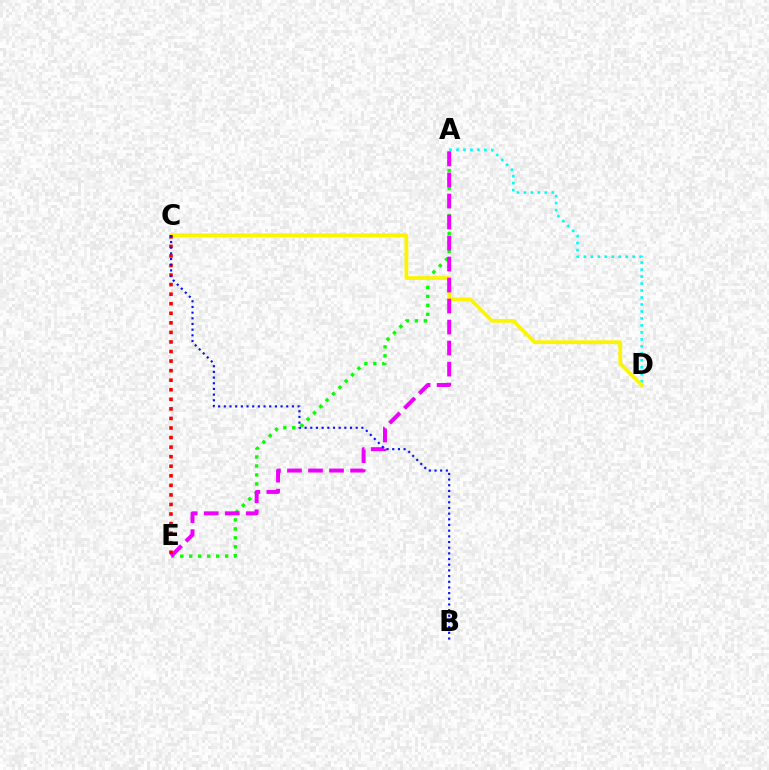{('A', 'E'): [{'color': '#08ff00', 'line_style': 'dotted', 'thickness': 2.44}, {'color': '#ee00ff', 'line_style': 'dashed', 'thickness': 2.85}], ('A', 'D'): [{'color': '#00fff6', 'line_style': 'dotted', 'thickness': 1.9}], ('C', 'D'): [{'color': '#fcf500', 'line_style': 'solid', 'thickness': 2.72}], ('C', 'E'): [{'color': '#ff0000', 'line_style': 'dotted', 'thickness': 2.6}], ('B', 'C'): [{'color': '#0010ff', 'line_style': 'dotted', 'thickness': 1.54}]}